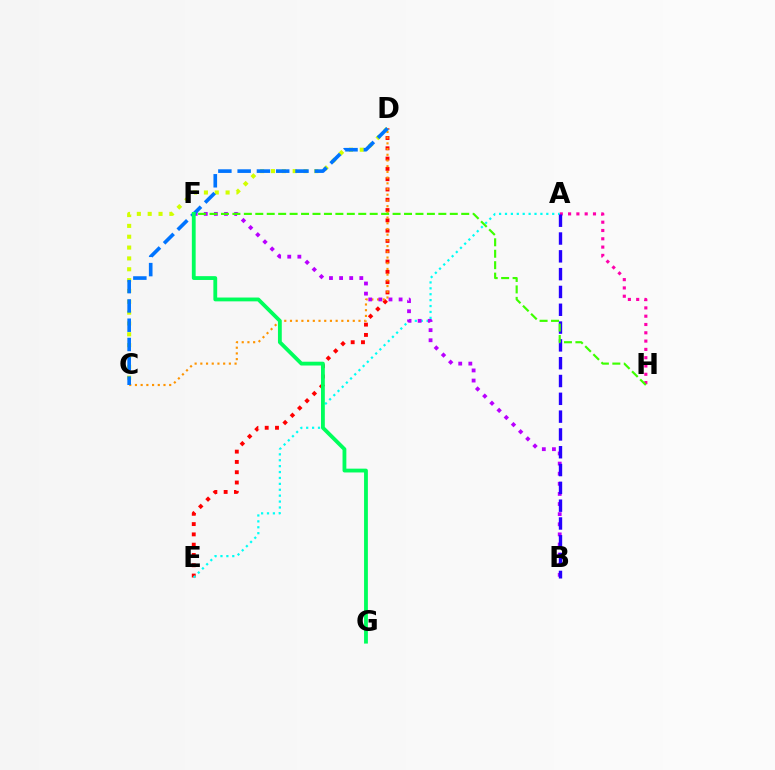{('A', 'H'): [{'color': '#ff00ac', 'line_style': 'dotted', 'thickness': 2.25}], ('D', 'E'): [{'color': '#ff0000', 'line_style': 'dotted', 'thickness': 2.8}], ('C', 'D'): [{'color': '#d1ff00', 'line_style': 'dotted', 'thickness': 2.95}, {'color': '#ff9400', 'line_style': 'dotted', 'thickness': 1.55}, {'color': '#0074ff', 'line_style': 'dashed', 'thickness': 2.62}], ('A', 'E'): [{'color': '#00fff6', 'line_style': 'dotted', 'thickness': 1.6}], ('B', 'F'): [{'color': '#b900ff', 'line_style': 'dotted', 'thickness': 2.75}], ('A', 'B'): [{'color': '#2500ff', 'line_style': 'dashed', 'thickness': 2.42}], ('F', 'H'): [{'color': '#3dff00', 'line_style': 'dashed', 'thickness': 1.55}], ('F', 'G'): [{'color': '#00ff5c', 'line_style': 'solid', 'thickness': 2.75}]}